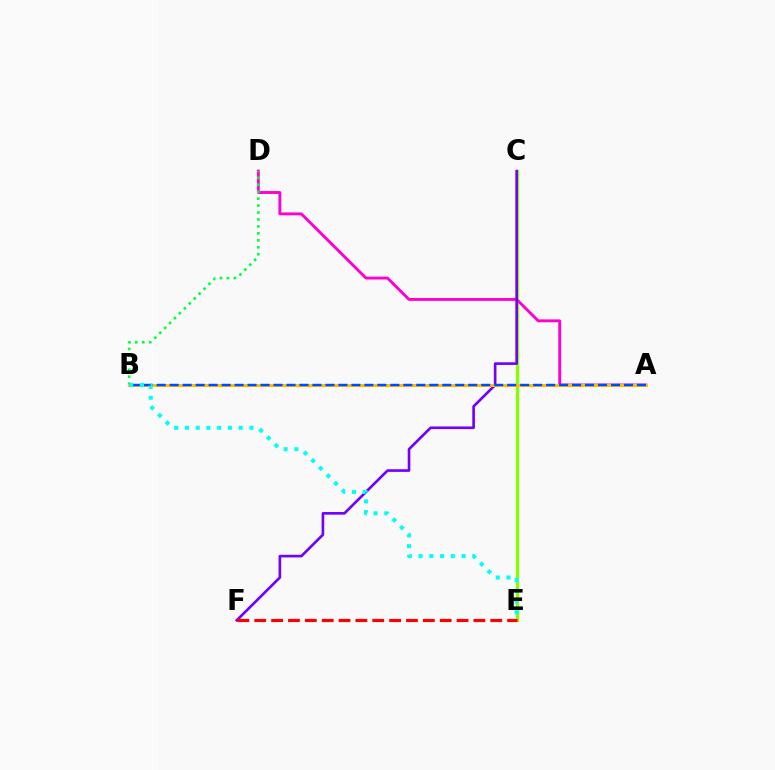{('C', 'E'): [{'color': '#84ff00', 'line_style': 'solid', 'thickness': 2.37}], ('A', 'D'): [{'color': '#ff00cf', 'line_style': 'solid', 'thickness': 2.08}], ('C', 'F'): [{'color': '#7200ff', 'line_style': 'solid', 'thickness': 1.9}], ('B', 'D'): [{'color': '#00ff39', 'line_style': 'dotted', 'thickness': 1.89}], ('A', 'B'): [{'color': '#ffbd00', 'line_style': 'solid', 'thickness': 2.17}, {'color': '#004bff', 'line_style': 'dashed', 'thickness': 1.76}], ('B', 'E'): [{'color': '#00fff6', 'line_style': 'dotted', 'thickness': 2.92}], ('E', 'F'): [{'color': '#ff0000', 'line_style': 'dashed', 'thickness': 2.29}]}